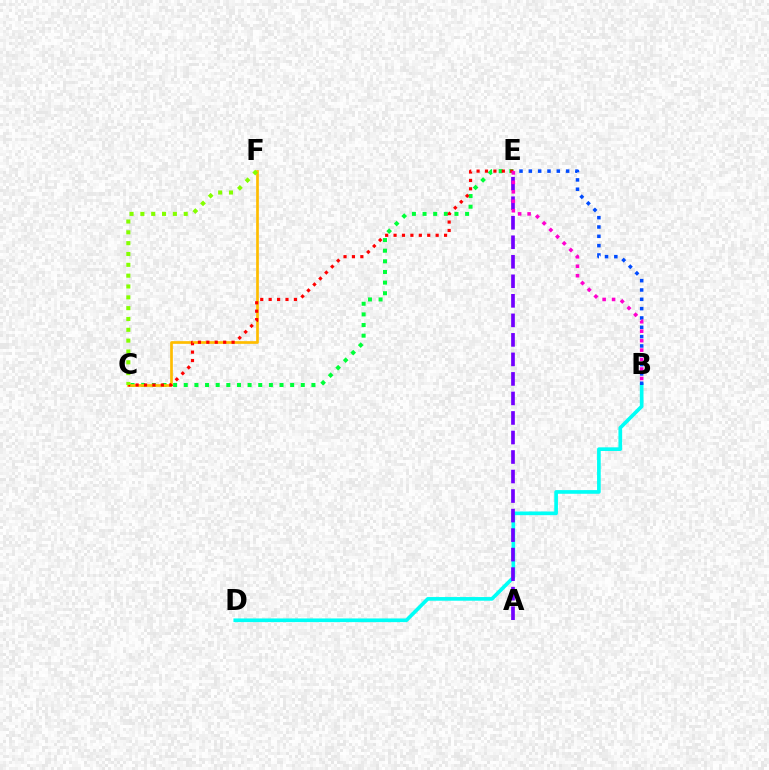{('C', 'E'): [{'color': '#00ff39', 'line_style': 'dotted', 'thickness': 2.89}, {'color': '#ff0000', 'line_style': 'dotted', 'thickness': 2.29}], ('B', 'D'): [{'color': '#00fff6', 'line_style': 'solid', 'thickness': 2.64}], ('C', 'F'): [{'color': '#ffbd00', 'line_style': 'solid', 'thickness': 1.94}, {'color': '#84ff00', 'line_style': 'dotted', 'thickness': 2.94}], ('A', 'E'): [{'color': '#7200ff', 'line_style': 'dashed', 'thickness': 2.65}], ('B', 'E'): [{'color': '#004bff', 'line_style': 'dotted', 'thickness': 2.53}, {'color': '#ff00cf', 'line_style': 'dotted', 'thickness': 2.57}]}